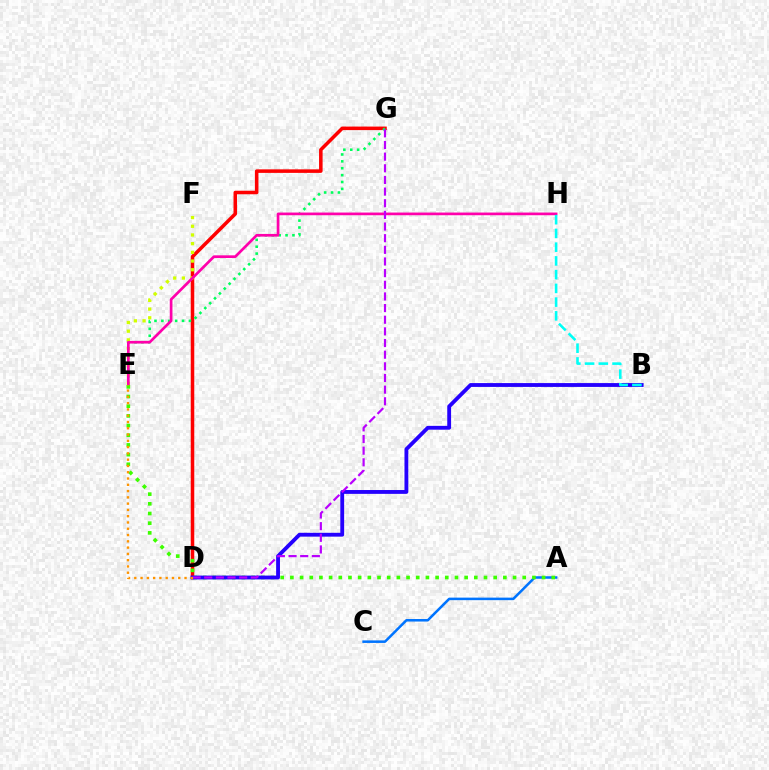{('A', 'C'): [{'color': '#0074ff', 'line_style': 'solid', 'thickness': 1.83}], ('D', 'G'): [{'color': '#ff0000', 'line_style': 'solid', 'thickness': 2.54}, {'color': '#b900ff', 'line_style': 'dashed', 'thickness': 1.58}], ('E', 'G'): [{'color': '#00ff5c', 'line_style': 'dotted', 'thickness': 1.87}], ('E', 'F'): [{'color': '#d1ff00', 'line_style': 'dotted', 'thickness': 2.36}], ('E', 'H'): [{'color': '#ff00ac', 'line_style': 'solid', 'thickness': 1.93}], ('A', 'E'): [{'color': '#3dff00', 'line_style': 'dotted', 'thickness': 2.63}], ('B', 'D'): [{'color': '#2500ff', 'line_style': 'solid', 'thickness': 2.76}], ('D', 'E'): [{'color': '#ff9400', 'line_style': 'dotted', 'thickness': 1.71}], ('B', 'H'): [{'color': '#00fff6', 'line_style': 'dashed', 'thickness': 1.87}]}